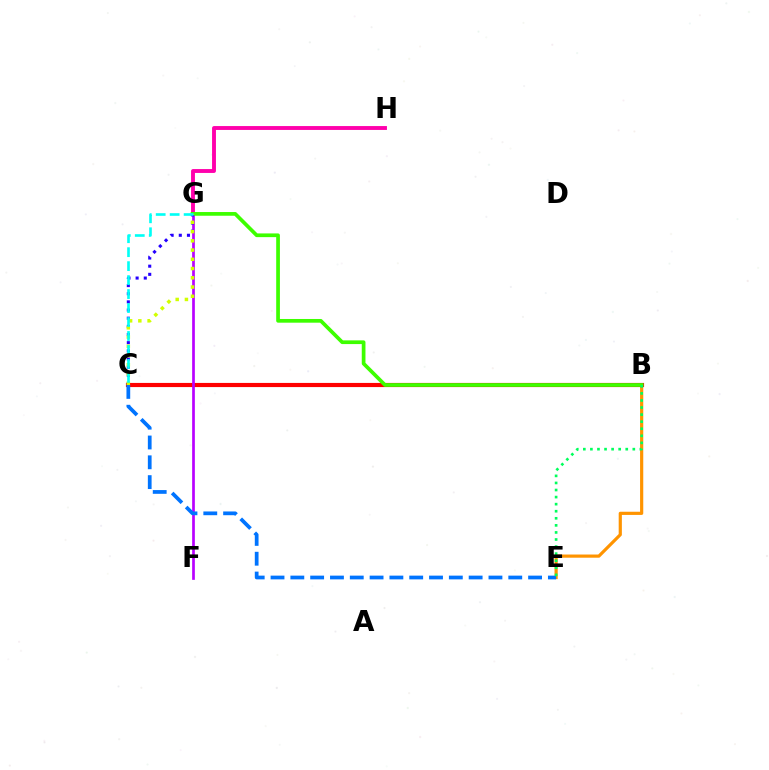{('B', 'E'): [{'color': '#ff9400', 'line_style': 'solid', 'thickness': 2.29}, {'color': '#00ff5c', 'line_style': 'dotted', 'thickness': 1.92}], ('G', 'H'): [{'color': '#ff00ac', 'line_style': 'solid', 'thickness': 2.8}], ('B', 'C'): [{'color': '#ff0000', 'line_style': 'solid', 'thickness': 2.99}], ('F', 'G'): [{'color': '#b900ff', 'line_style': 'solid', 'thickness': 1.95}], ('B', 'G'): [{'color': '#3dff00', 'line_style': 'solid', 'thickness': 2.67}], ('C', 'G'): [{'color': '#2500ff', 'line_style': 'dotted', 'thickness': 2.22}, {'color': '#d1ff00', 'line_style': 'dotted', 'thickness': 2.51}, {'color': '#00fff6', 'line_style': 'dashed', 'thickness': 1.9}], ('C', 'E'): [{'color': '#0074ff', 'line_style': 'dashed', 'thickness': 2.69}]}